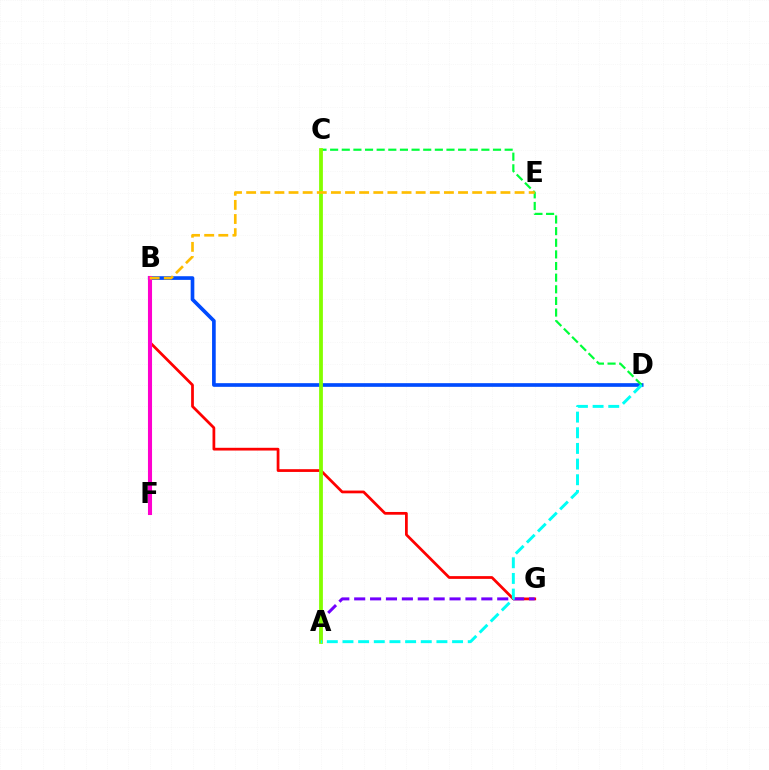{('B', 'D'): [{'color': '#004bff', 'line_style': 'solid', 'thickness': 2.64}], ('B', 'G'): [{'color': '#ff0000', 'line_style': 'solid', 'thickness': 1.98}], ('C', 'D'): [{'color': '#00ff39', 'line_style': 'dashed', 'thickness': 1.58}], ('B', 'F'): [{'color': '#ff00cf', 'line_style': 'solid', 'thickness': 2.94}], ('A', 'G'): [{'color': '#7200ff', 'line_style': 'dashed', 'thickness': 2.16}], ('A', 'C'): [{'color': '#84ff00', 'line_style': 'solid', 'thickness': 2.73}], ('A', 'D'): [{'color': '#00fff6', 'line_style': 'dashed', 'thickness': 2.13}], ('B', 'E'): [{'color': '#ffbd00', 'line_style': 'dashed', 'thickness': 1.92}]}